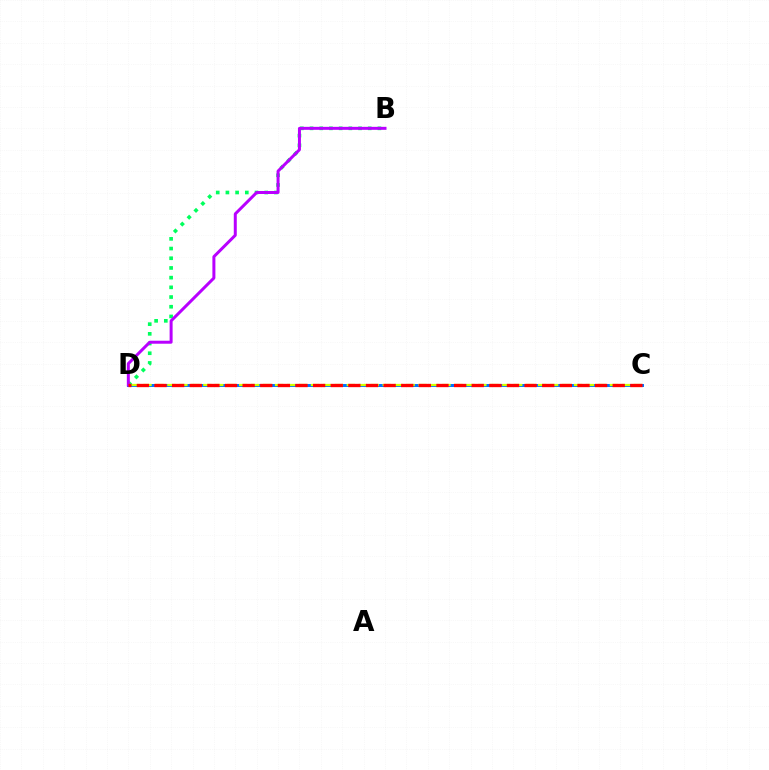{('C', 'D'): [{'color': '#0074ff', 'line_style': 'solid', 'thickness': 2.14}, {'color': '#d1ff00', 'line_style': 'dashed', 'thickness': 1.62}, {'color': '#ff0000', 'line_style': 'dashed', 'thickness': 2.39}], ('B', 'D'): [{'color': '#00ff5c', 'line_style': 'dotted', 'thickness': 2.64}, {'color': '#b900ff', 'line_style': 'solid', 'thickness': 2.16}]}